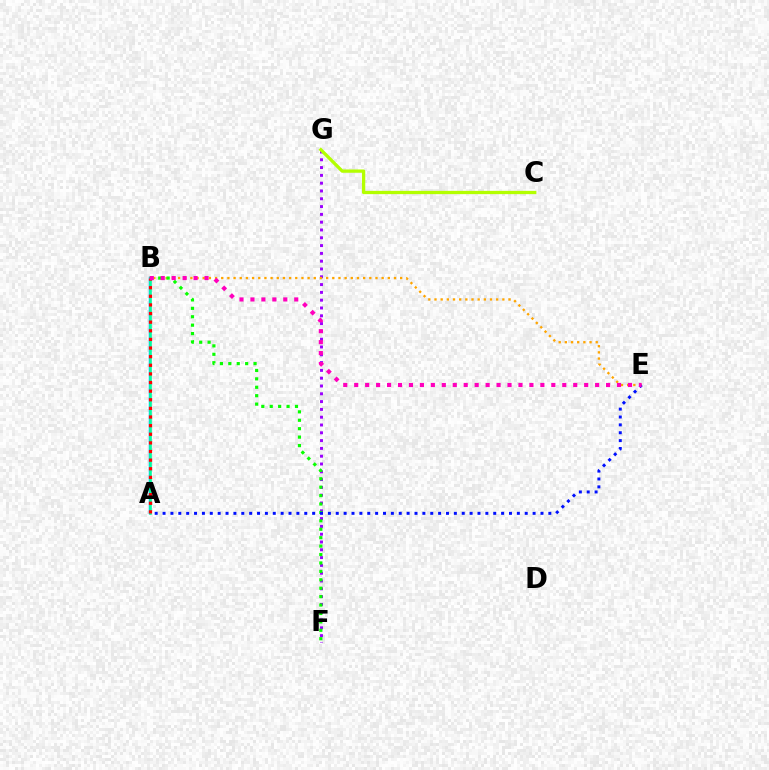{('F', 'G'): [{'color': '#9b00ff', 'line_style': 'dotted', 'thickness': 2.12}], ('C', 'G'): [{'color': '#b3ff00', 'line_style': 'solid', 'thickness': 2.37}], ('B', 'E'): [{'color': '#ffa500', 'line_style': 'dotted', 'thickness': 1.68}, {'color': '#ff00bd', 'line_style': 'dotted', 'thickness': 2.98}], ('A', 'B'): [{'color': '#00b5ff', 'line_style': 'solid', 'thickness': 1.79}, {'color': '#00ff9d', 'line_style': 'solid', 'thickness': 1.81}, {'color': '#ff0000', 'line_style': 'dotted', 'thickness': 2.34}], ('B', 'F'): [{'color': '#08ff00', 'line_style': 'dotted', 'thickness': 2.29}], ('A', 'E'): [{'color': '#0010ff', 'line_style': 'dotted', 'thickness': 2.14}]}